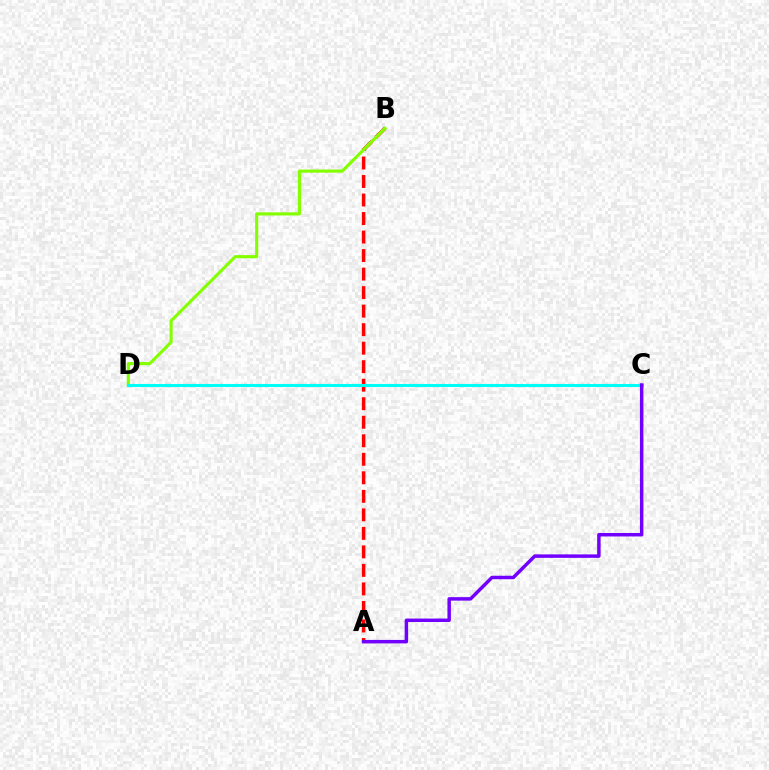{('A', 'B'): [{'color': '#ff0000', 'line_style': 'dashed', 'thickness': 2.52}], ('B', 'D'): [{'color': '#84ff00', 'line_style': 'solid', 'thickness': 2.25}], ('C', 'D'): [{'color': '#00fff6', 'line_style': 'solid', 'thickness': 2.22}], ('A', 'C'): [{'color': '#7200ff', 'line_style': 'solid', 'thickness': 2.5}]}